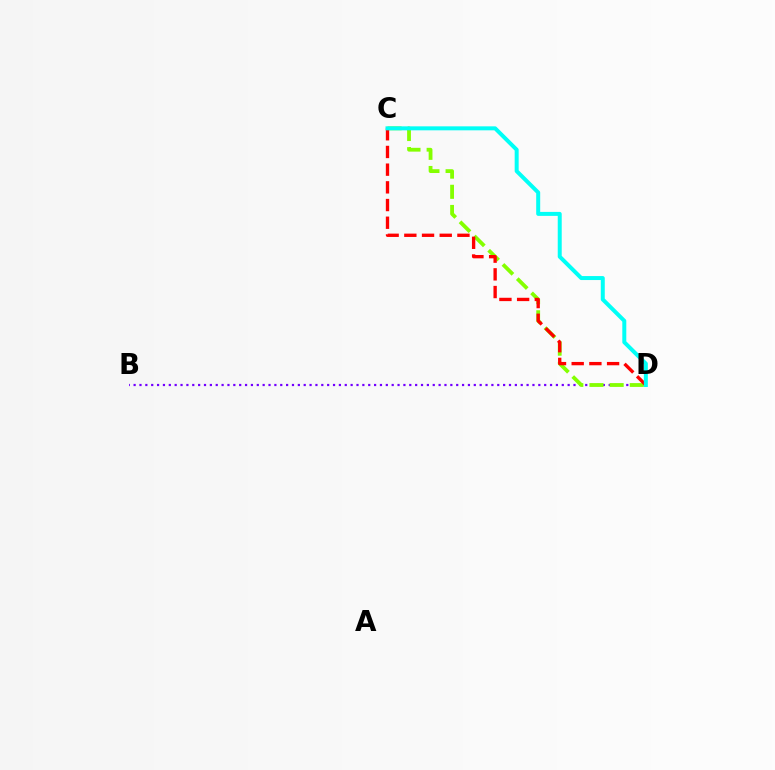{('B', 'D'): [{'color': '#7200ff', 'line_style': 'dotted', 'thickness': 1.59}], ('C', 'D'): [{'color': '#84ff00', 'line_style': 'dashed', 'thickness': 2.74}, {'color': '#ff0000', 'line_style': 'dashed', 'thickness': 2.4}, {'color': '#00fff6', 'line_style': 'solid', 'thickness': 2.87}]}